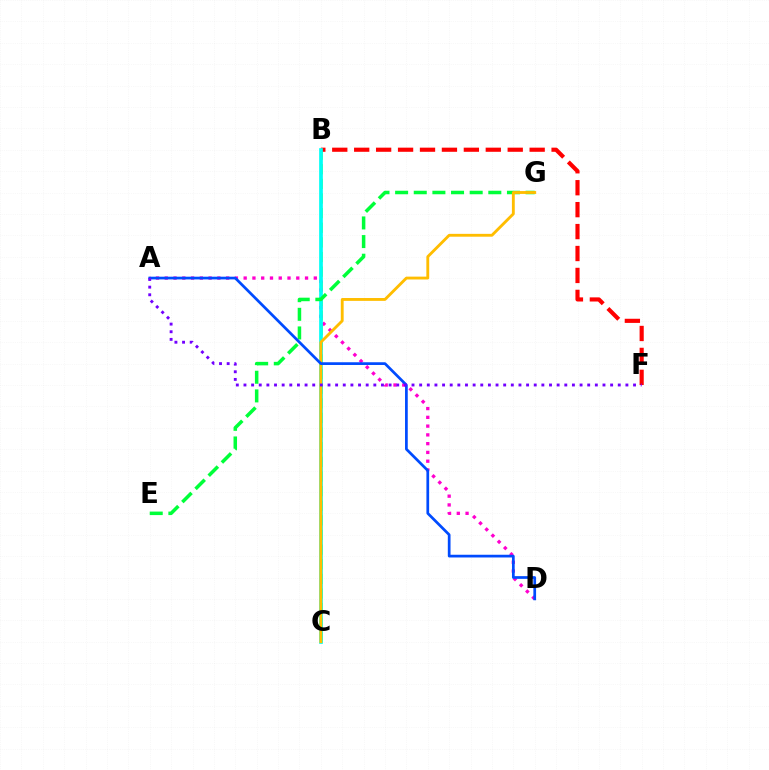{('B', 'C'): [{'color': '#84ff00', 'line_style': 'dashed', 'thickness': 1.99}, {'color': '#00fff6', 'line_style': 'solid', 'thickness': 2.66}], ('B', 'F'): [{'color': '#ff0000', 'line_style': 'dashed', 'thickness': 2.98}], ('A', 'D'): [{'color': '#ff00cf', 'line_style': 'dotted', 'thickness': 2.38}, {'color': '#004bff', 'line_style': 'solid', 'thickness': 1.96}], ('E', 'G'): [{'color': '#00ff39', 'line_style': 'dashed', 'thickness': 2.53}], ('C', 'G'): [{'color': '#ffbd00', 'line_style': 'solid', 'thickness': 2.05}], ('A', 'F'): [{'color': '#7200ff', 'line_style': 'dotted', 'thickness': 2.08}]}